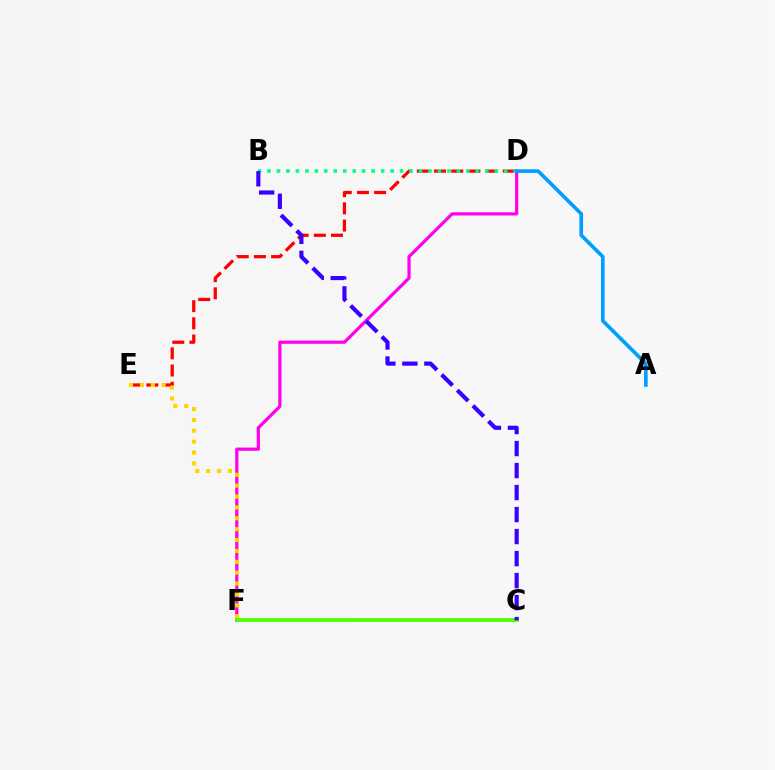{('D', 'E'): [{'color': '#ff0000', 'line_style': 'dashed', 'thickness': 2.33}], ('D', 'F'): [{'color': '#ff00ed', 'line_style': 'solid', 'thickness': 2.3}], ('E', 'F'): [{'color': '#ffd500', 'line_style': 'dotted', 'thickness': 2.95}], ('B', 'D'): [{'color': '#00ff86', 'line_style': 'dotted', 'thickness': 2.57}], ('A', 'D'): [{'color': '#009eff', 'line_style': 'solid', 'thickness': 2.62}], ('C', 'F'): [{'color': '#4fff00', 'line_style': 'solid', 'thickness': 2.7}], ('B', 'C'): [{'color': '#3700ff', 'line_style': 'dashed', 'thickness': 2.99}]}